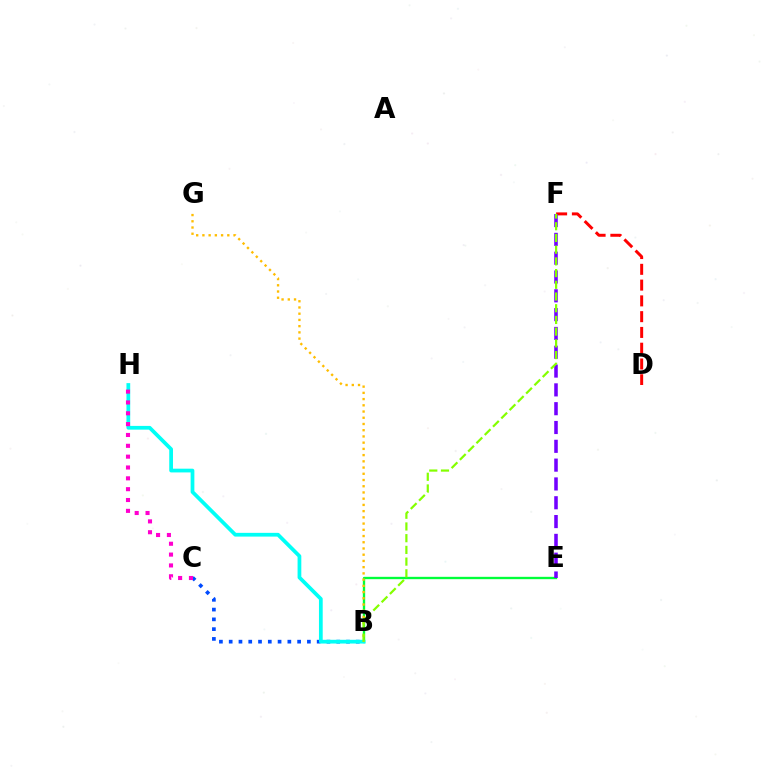{('B', 'E'): [{'color': '#00ff39', 'line_style': 'solid', 'thickness': 1.69}], ('B', 'C'): [{'color': '#004bff', 'line_style': 'dotted', 'thickness': 2.66}], ('B', 'H'): [{'color': '#00fff6', 'line_style': 'solid', 'thickness': 2.7}], ('D', 'F'): [{'color': '#ff0000', 'line_style': 'dashed', 'thickness': 2.14}], ('E', 'F'): [{'color': '#7200ff', 'line_style': 'dashed', 'thickness': 2.56}], ('B', 'G'): [{'color': '#ffbd00', 'line_style': 'dotted', 'thickness': 1.69}], ('C', 'H'): [{'color': '#ff00cf', 'line_style': 'dotted', 'thickness': 2.95}], ('B', 'F'): [{'color': '#84ff00', 'line_style': 'dashed', 'thickness': 1.59}]}